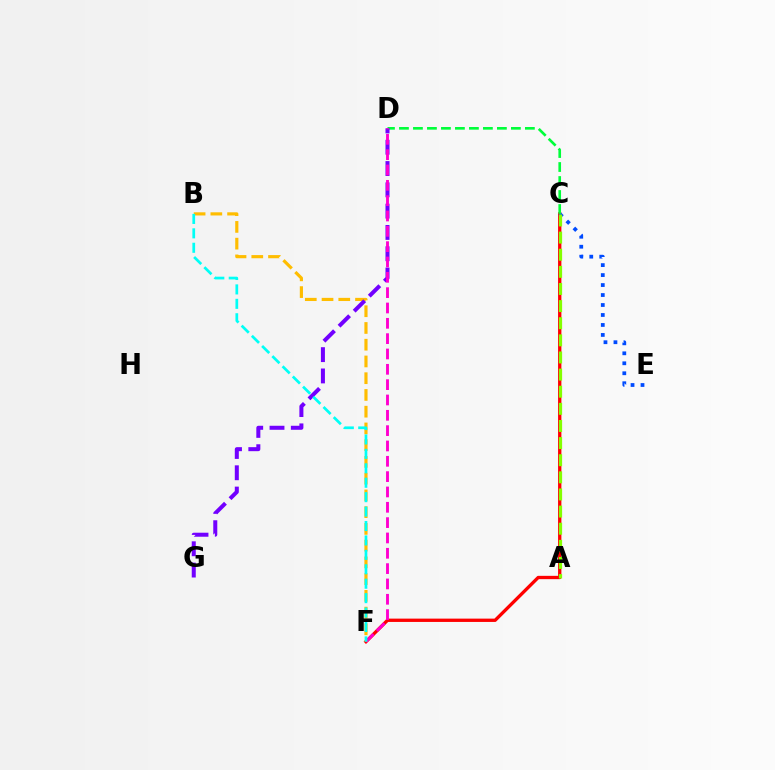{('C', 'F'): [{'color': '#ff0000', 'line_style': 'solid', 'thickness': 2.39}], ('C', 'E'): [{'color': '#004bff', 'line_style': 'dotted', 'thickness': 2.71}], ('C', 'D'): [{'color': '#00ff39', 'line_style': 'dashed', 'thickness': 1.9}], ('B', 'F'): [{'color': '#ffbd00', 'line_style': 'dashed', 'thickness': 2.27}, {'color': '#00fff6', 'line_style': 'dashed', 'thickness': 1.96}], ('A', 'C'): [{'color': '#84ff00', 'line_style': 'dashed', 'thickness': 2.33}], ('D', 'G'): [{'color': '#7200ff', 'line_style': 'dashed', 'thickness': 2.89}], ('D', 'F'): [{'color': '#ff00cf', 'line_style': 'dashed', 'thickness': 2.08}]}